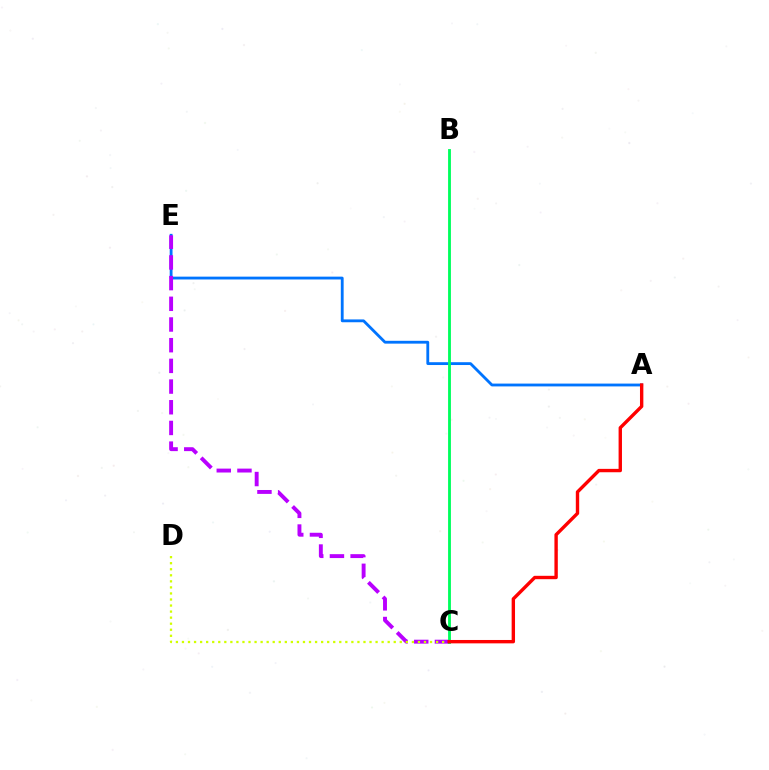{('A', 'E'): [{'color': '#0074ff', 'line_style': 'solid', 'thickness': 2.03}], ('C', 'E'): [{'color': '#b900ff', 'line_style': 'dashed', 'thickness': 2.81}], ('B', 'C'): [{'color': '#00ff5c', 'line_style': 'solid', 'thickness': 2.05}], ('C', 'D'): [{'color': '#d1ff00', 'line_style': 'dotted', 'thickness': 1.64}], ('A', 'C'): [{'color': '#ff0000', 'line_style': 'solid', 'thickness': 2.43}]}